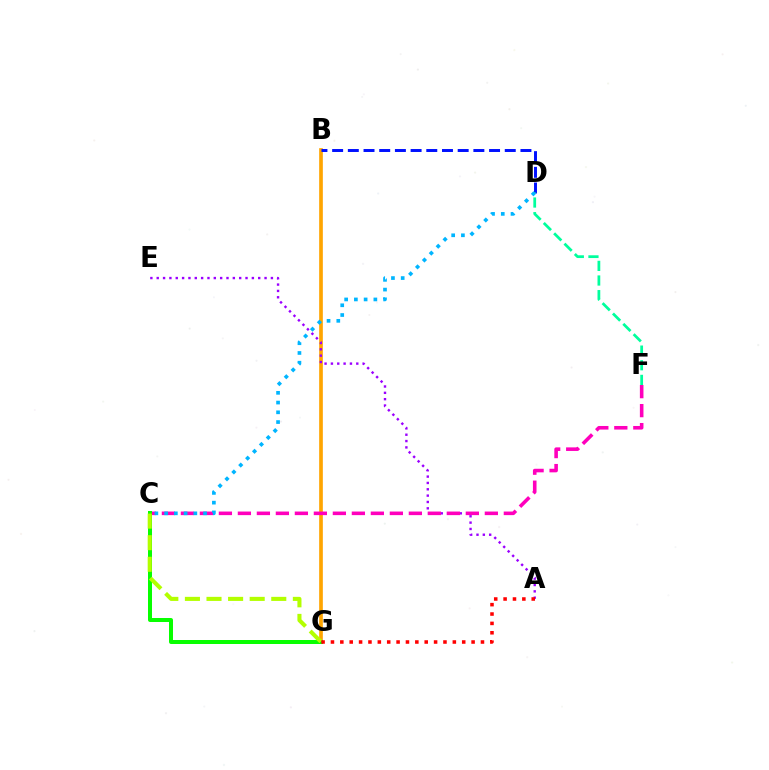{('B', 'G'): [{'color': '#ffa500', 'line_style': 'solid', 'thickness': 2.65}], ('A', 'E'): [{'color': '#9b00ff', 'line_style': 'dotted', 'thickness': 1.72}], ('C', 'F'): [{'color': '#ff00bd', 'line_style': 'dashed', 'thickness': 2.58}], ('B', 'D'): [{'color': '#0010ff', 'line_style': 'dashed', 'thickness': 2.13}], ('D', 'F'): [{'color': '#00ff9d', 'line_style': 'dashed', 'thickness': 1.99}], ('C', 'G'): [{'color': '#08ff00', 'line_style': 'solid', 'thickness': 2.88}, {'color': '#b3ff00', 'line_style': 'dashed', 'thickness': 2.93}], ('C', 'D'): [{'color': '#00b5ff', 'line_style': 'dotted', 'thickness': 2.65}], ('A', 'G'): [{'color': '#ff0000', 'line_style': 'dotted', 'thickness': 2.55}]}